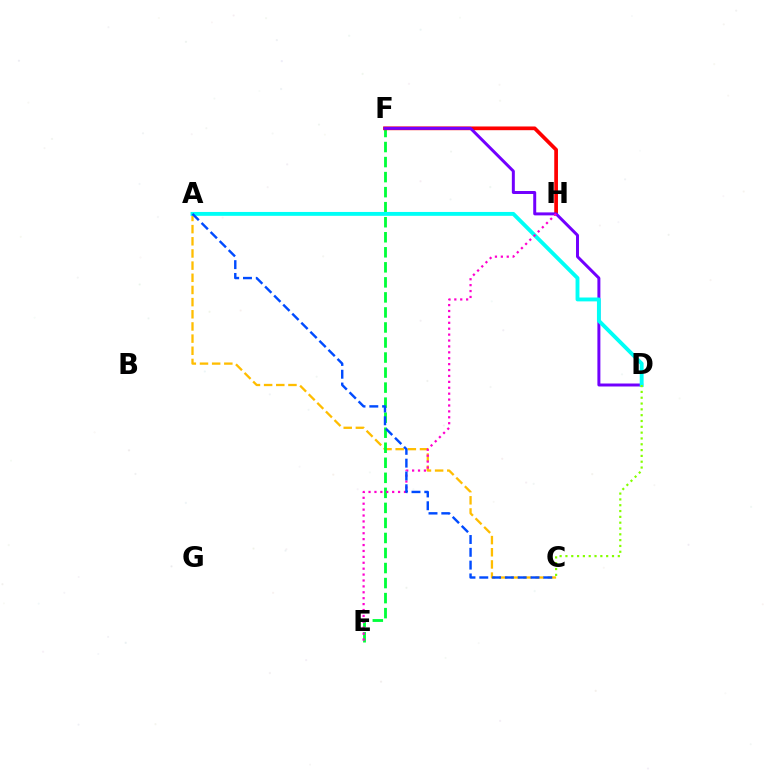{('A', 'C'): [{'color': '#ffbd00', 'line_style': 'dashed', 'thickness': 1.65}, {'color': '#004bff', 'line_style': 'dashed', 'thickness': 1.74}], ('E', 'F'): [{'color': '#00ff39', 'line_style': 'dashed', 'thickness': 2.04}], ('F', 'H'): [{'color': '#ff0000', 'line_style': 'solid', 'thickness': 2.68}], ('D', 'F'): [{'color': '#7200ff', 'line_style': 'solid', 'thickness': 2.14}], ('A', 'D'): [{'color': '#00fff6', 'line_style': 'solid', 'thickness': 2.79}], ('E', 'H'): [{'color': '#ff00cf', 'line_style': 'dotted', 'thickness': 1.6}], ('C', 'D'): [{'color': '#84ff00', 'line_style': 'dotted', 'thickness': 1.58}]}